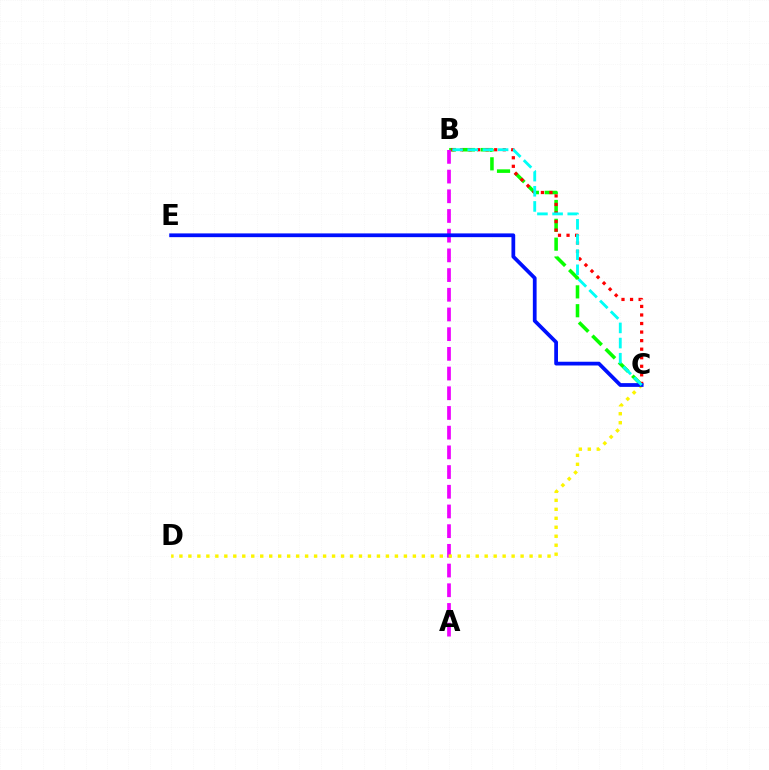{('B', 'C'): [{'color': '#08ff00', 'line_style': 'dashed', 'thickness': 2.56}, {'color': '#ff0000', 'line_style': 'dotted', 'thickness': 2.32}, {'color': '#00fff6', 'line_style': 'dashed', 'thickness': 2.06}], ('A', 'B'): [{'color': '#ee00ff', 'line_style': 'dashed', 'thickness': 2.68}], ('C', 'D'): [{'color': '#fcf500', 'line_style': 'dotted', 'thickness': 2.44}], ('C', 'E'): [{'color': '#0010ff', 'line_style': 'solid', 'thickness': 2.7}]}